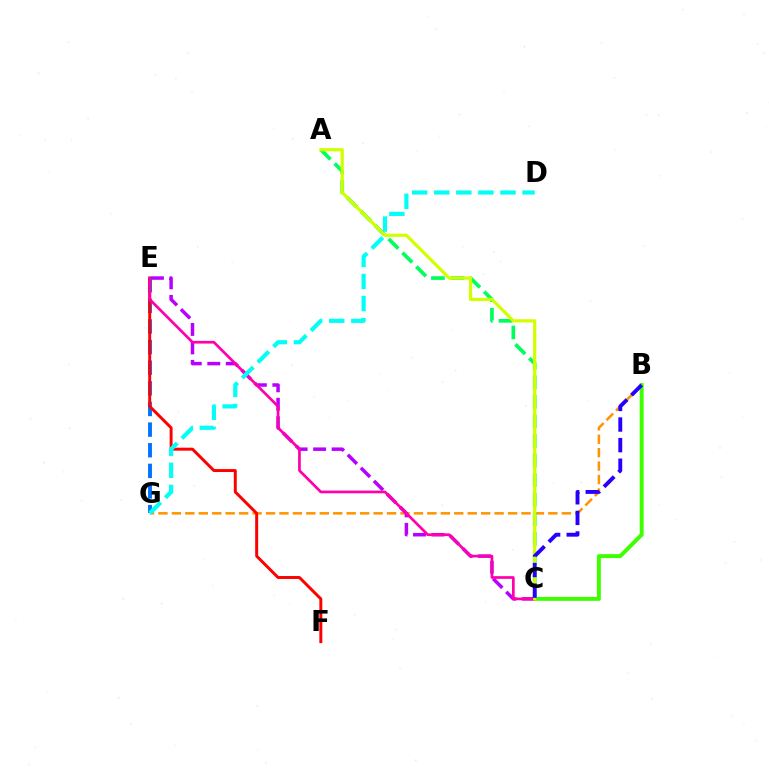{('B', 'G'): [{'color': '#ff9400', 'line_style': 'dashed', 'thickness': 1.83}], ('B', 'C'): [{'color': '#3dff00', 'line_style': 'solid', 'thickness': 2.82}, {'color': '#2500ff', 'line_style': 'dashed', 'thickness': 2.8}], ('C', 'E'): [{'color': '#b900ff', 'line_style': 'dashed', 'thickness': 2.51}, {'color': '#ff00ac', 'line_style': 'solid', 'thickness': 1.95}], ('E', 'G'): [{'color': '#0074ff', 'line_style': 'dashed', 'thickness': 2.8}], ('E', 'F'): [{'color': '#ff0000', 'line_style': 'solid', 'thickness': 2.13}], ('A', 'C'): [{'color': '#00ff5c', 'line_style': 'dashed', 'thickness': 2.66}, {'color': '#d1ff00', 'line_style': 'solid', 'thickness': 2.31}], ('D', 'G'): [{'color': '#00fff6', 'line_style': 'dashed', 'thickness': 3.0}]}